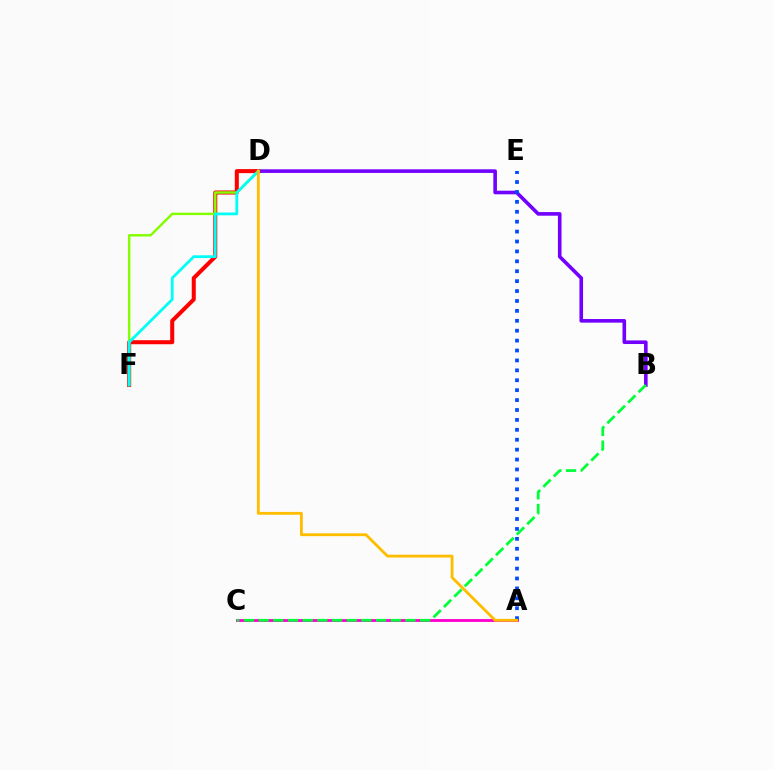{('A', 'C'): [{'color': '#ff00cf', 'line_style': 'solid', 'thickness': 2.05}], ('B', 'D'): [{'color': '#7200ff', 'line_style': 'solid', 'thickness': 2.6}], ('B', 'C'): [{'color': '#00ff39', 'line_style': 'dashed', 'thickness': 1.99}], ('D', 'F'): [{'color': '#ff0000', 'line_style': 'solid', 'thickness': 2.89}, {'color': '#84ff00', 'line_style': 'solid', 'thickness': 1.76}, {'color': '#00fff6', 'line_style': 'solid', 'thickness': 2.0}], ('A', 'E'): [{'color': '#004bff', 'line_style': 'dotted', 'thickness': 2.69}], ('A', 'D'): [{'color': '#ffbd00', 'line_style': 'solid', 'thickness': 2.04}]}